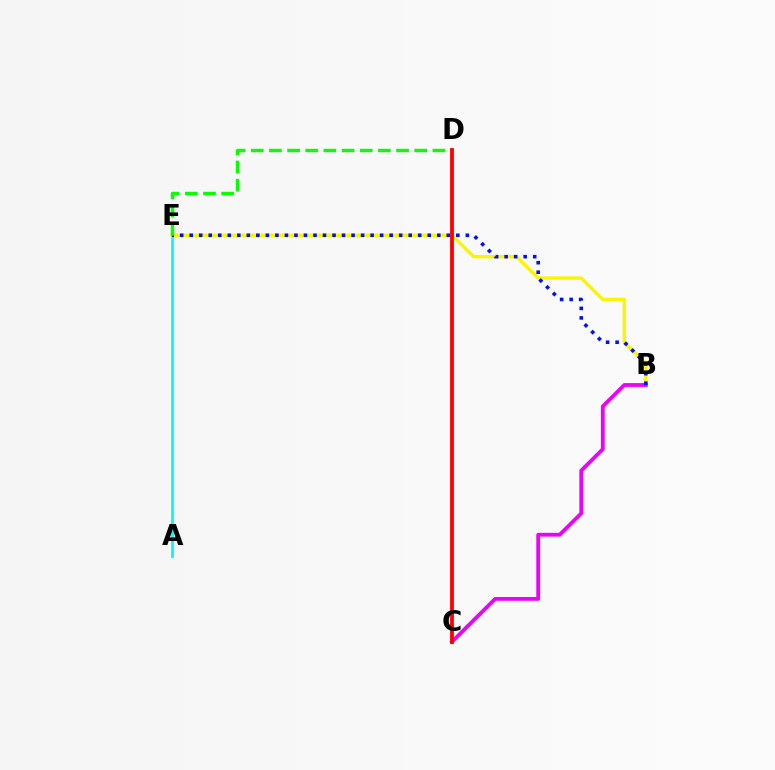{('B', 'E'): [{'color': '#fcf500', 'line_style': 'solid', 'thickness': 2.44}, {'color': '#0010ff', 'line_style': 'dotted', 'thickness': 2.59}], ('A', 'E'): [{'color': '#00fff6', 'line_style': 'solid', 'thickness': 2.07}], ('B', 'C'): [{'color': '#ee00ff', 'line_style': 'solid', 'thickness': 2.74}], ('D', 'E'): [{'color': '#08ff00', 'line_style': 'dashed', 'thickness': 2.47}], ('C', 'D'): [{'color': '#ff0000', 'line_style': 'solid', 'thickness': 2.74}]}